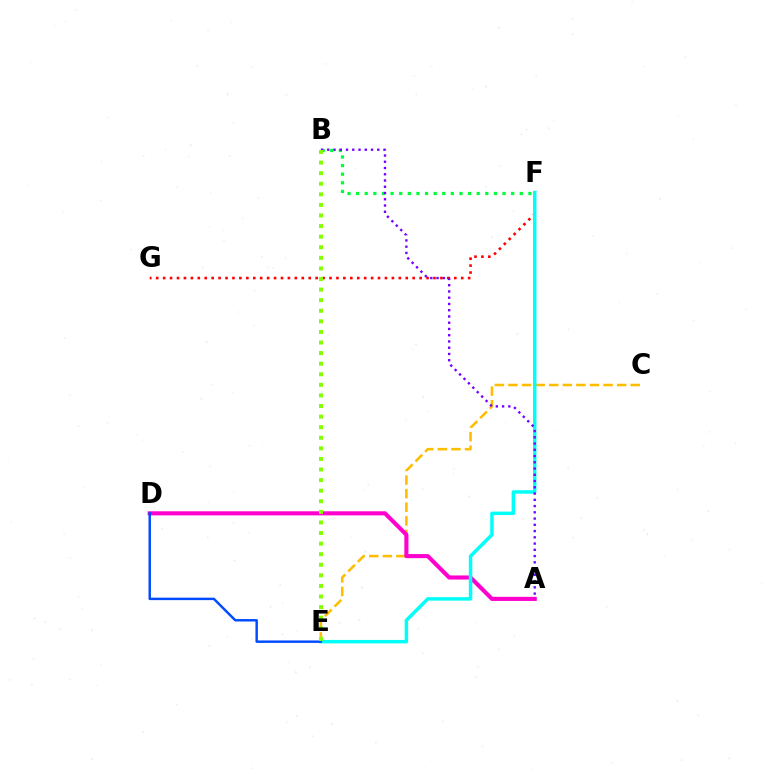{('F', 'G'): [{'color': '#ff0000', 'line_style': 'dotted', 'thickness': 1.88}], ('C', 'E'): [{'color': '#ffbd00', 'line_style': 'dashed', 'thickness': 1.85}], ('A', 'D'): [{'color': '#ff00cf', 'line_style': 'solid', 'thickness': 2.96}], ('E', 'F'): [{'color': '#00fff6', 'line_style': 'solid', 'thickness': 2.5}], ('B', 'F'): [{'color': '#00ff39', 'line_style': 'dotted', 'thickness': 2.34}], ('D', 'E'): [{'color': '#004bff', 'line_style': 'solid', 'thickness': 1.77}], ('A', 'B'): [{'color': '#7200ff', 'line_style': 'dotted', 'thickness': 1.7}], ('B', 'E'): [{'color': '#84ff00', 'line_style': 'dotted', 'thickness': 2.88}]}